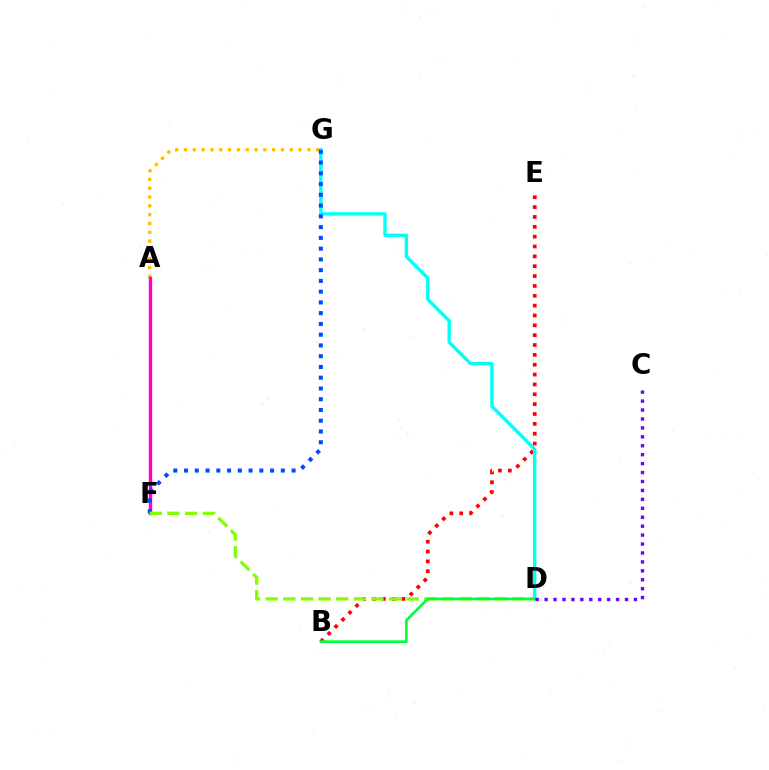{('A', 'G'): [{'color': '#ffbd00', 'line_style': 'dotted', 'thickness': 2.4}], ('B', 'E'): [{'color': '#ff0000', 'line_style': 'dotted', 'thickness': 2.68}], ('D', 'G'): [{'color': '#00fff6', 'line_style': 'solid', 'thickness': 2.43}], ('A', 'F'): [{'color': '#ff00cf', 'line_style': 'solid', 'thickness': 2.44}], ('F', 'G'): [{'color': '#004bff', 'line_style': 'dotted', 'thickness': 2.92}], ('D', 'F'): [{'color': '#84ff00', 'line_style': 'dashed', 'thickness': 2.39}], ('B', 'D'): [{'color': '#00ff39', 'line_style': 'solid', 'thickness': 1.91}], ('C', 'D'): [{'color': '#7200ff', 'line_style': 'dotted', 'thickness': 2.43}]}